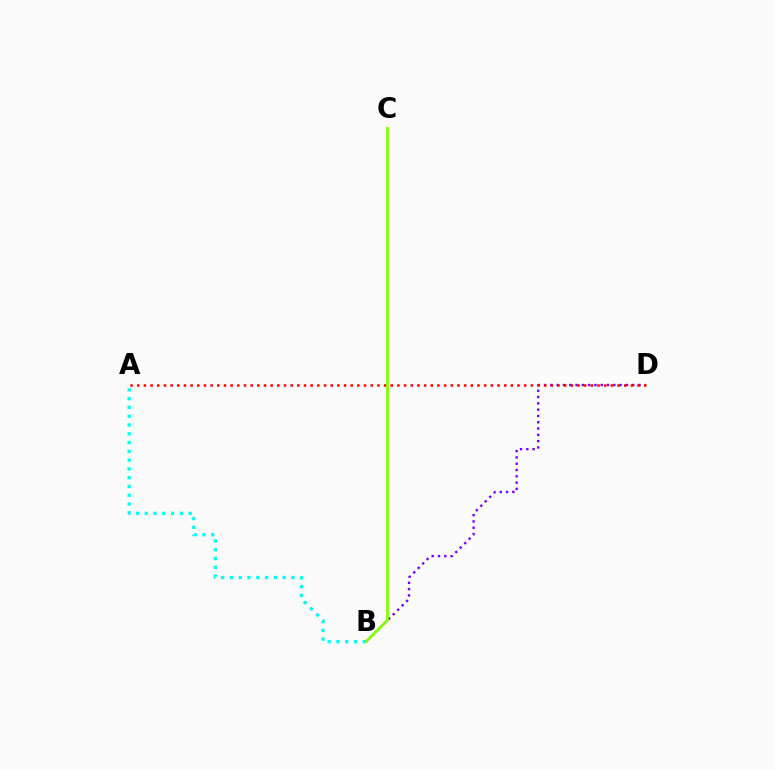{('B', 'D'): [{'color': '#7200ff', 'line_style': 'dotted', 'thickness': 1.71}], ('A', 'D'): [{'color': '#ff0000', 'line_style': 'dotted', 'thickness': 1.81}], ('B', 'C'): [{'color': '#84ff00', 'line_style': 'solid', 'thickness': 2.01}], ('A', 'B'): [{'color': '#00fff6', 'line_style': 'dotted', 'thickness': 2.39}]}